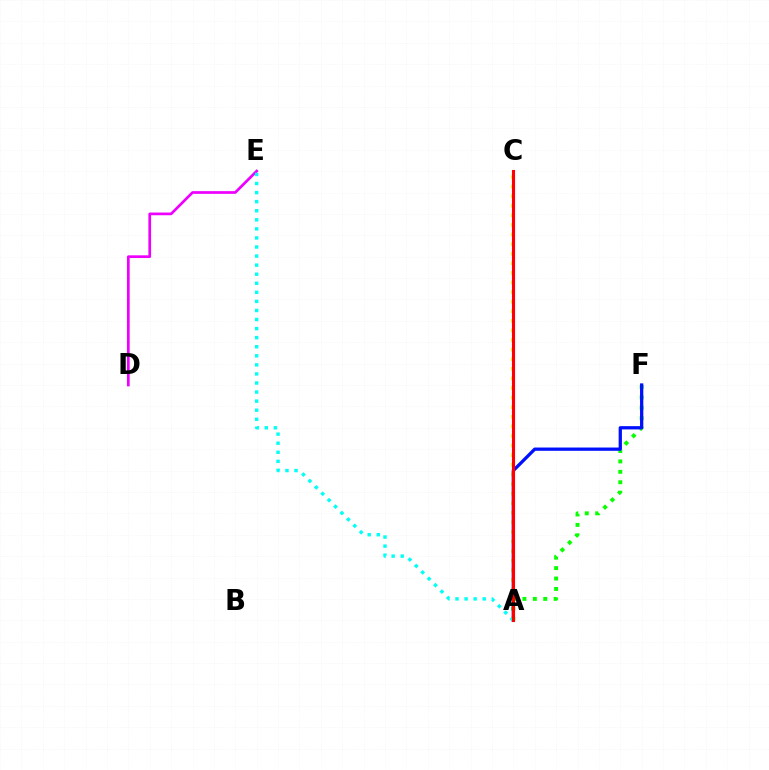{('A', 'C'): [{'color': '#fcf500', 'line_style': 'dotted', 'thickness': 2.61}, {'color': '#ff0000', 'line_style': 'solid', 'thickness': 2.23}], ('A', 'F'): [{'color': '#08ff00', 'line_style': 'dotted', 'thickness': 2.83}, {'color': '#0010ff', 'line_style': 'solid', 'thickness': 2.35}], ('D', 'E'): [{'color': '#ee00ff', 'line_style': 'solid', 'thickness': 1.95}], ('A', 'E'): [{'color': '#00fff6', 'line_style': 'dotted', 'thickness': 2.46}]}